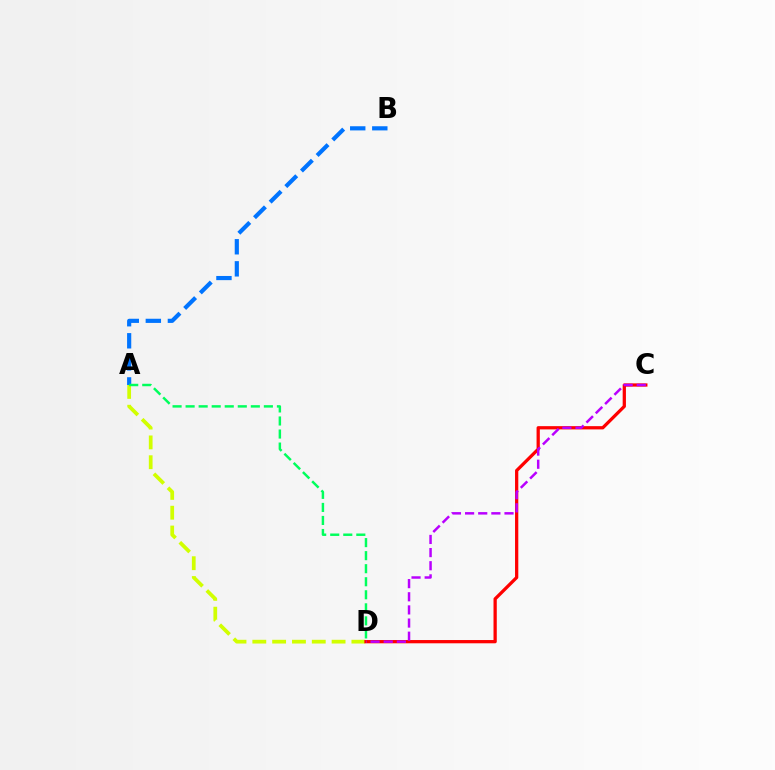{('A', 'B'): [{'color': '#0074ff', 'line_style': 'dashed', 'thickness': 3.0}], ('A', 'D'): [{'color': '#d1ff00', 'line_style': 'dashed', 'thickness': 2.69}, {'color': '#00ff5c', 'line_style': 'dashed', 'thickness': 1.77}], ('C', 'D'): [{'color': '#ff0000', 'line_style': 'solid', 'thickness': 2.35}, {'color': '#b900ff', 'line_style': 'dashed', 'thickness': 1.79}]}